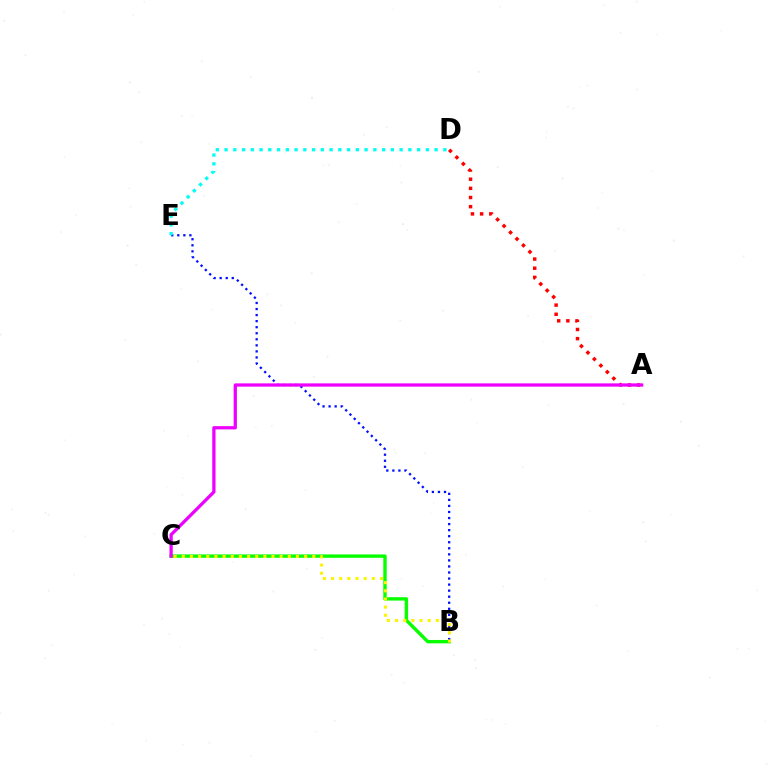{('B', 'E'): [{'color': '#0010ff', 'line_style': 'dotted', 'thickness': 1.64}], ('B', 'C'): [{'color': '#08ff00', 'line_style': 'solid', 'thickness': 2.44}, {'color': '#fcf500', 'line_style': 'dotted', 'thickness': 2.22}], ('A', 'D'): [{'color': '#ff0000', 'line_style': 'dotted', 'thickness': 2.49}], ('A', 'C'): [{'color': '#ee00ff', 'line_style': 'solid', 'thickness': 2.35}], ('D', 'E'): [{'color': '#00fff6', 'line_style': 'dotted', 'thickness': 2.38}]}